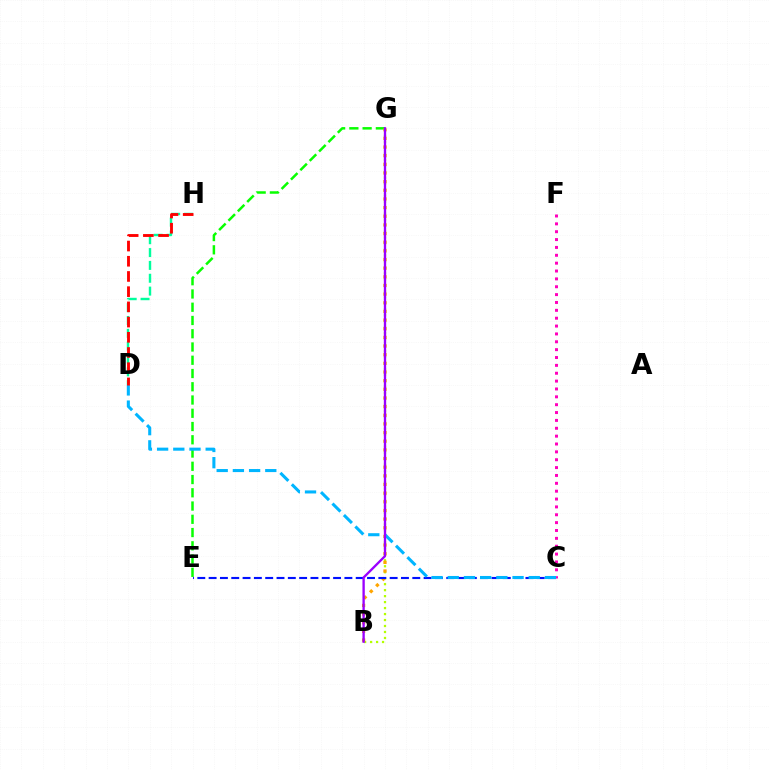{('D', 'H'): [{'color': '#00ff9d', 'line_style': 'dashed', 'thickness': 1.75}, {'color': '#ff0000', 'line_style': 'dashed', 'thickness': 2.07}], ('B', 'G'): [{'color': '#b3ff00', 'line_style': 'dotted', 'thickness': 1.62}, {'color': '#ffa500', 'line_style': 'dotted', 'thickness': 2.35}, {'color': '#9b00ff', 'line_style': 'solid', 'thickness': 1.68}], ('E', 'G'): [{'color': '#08ff00', 'line_style': 'dashed', 'thickness': 1.8}], ('C', 'F'): [{'color': '#ff00bd', 'line_style': 'dotted', 'thickness': 2.14}], ('C', 'E'): [{'color': '#0010ff', 'line_style': 'dashed', 'thickness': 1.54}], ('C', 'D'): [{'color': '#00b5ff', 'line_style': 'dashed', 'thickness': 2.2}]}